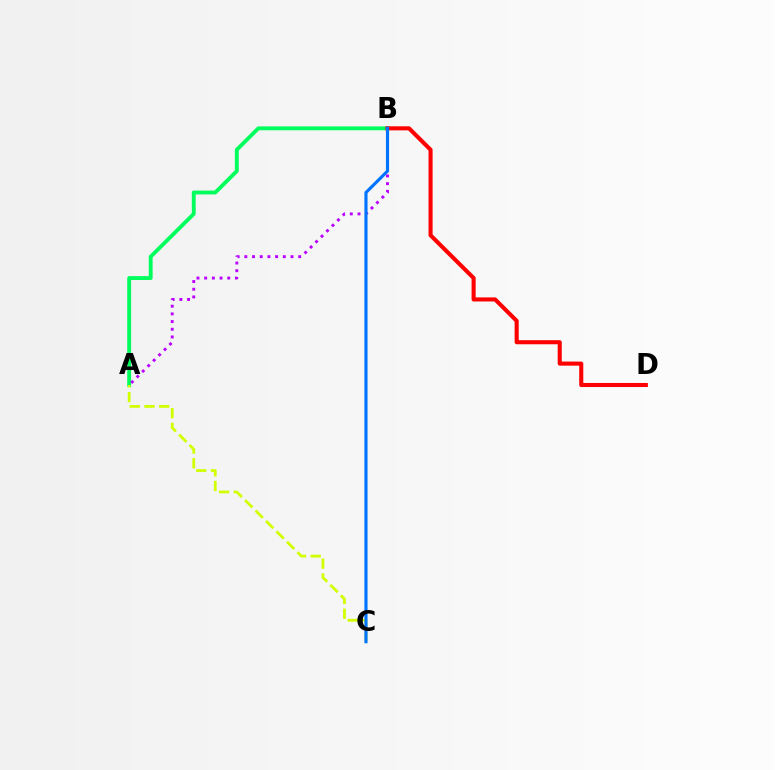{('A', 'B'): [{'color': '#00ff5c', 'line_style': 'solid', 'thickness': 2.78}, {'color': '#b900ff', 'line_style': 'dotted', 'thickness': 2.09}], ('B', 'D'): [{'color': '#ff0000', 'line_style': 'solid', 'thickness': 2.94}], ('A', 'C'): [{'color': '#d1ff00', 'line_style': 'dashed', 'thickness': 2.01}], ('B', 'C'): [{'color': '#0074ff', 'line_style': 'solid', 'thickness': 2.27}]}